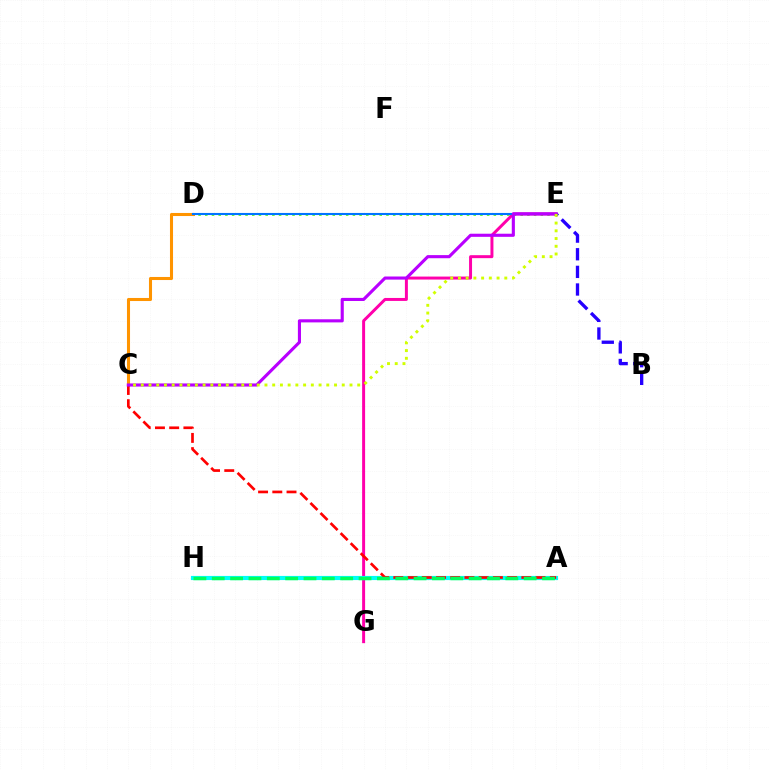{('D', 'E'): [{'color': '#3dff00', 'line_style': 'dotted', 'thickness': 1.82}, {'color': '#0074ff', 'line_style': 'solid', 'thickness': 1.51}], ('E', 'G'): [{'color': '#ff00ac', 'line_style': 'solid', 'thickness': 2.14}], ('A', 'H'): [{'color': '#00fff6', 'line_style': 'solid', 'thickness': 2.99}, {'color': '#00ff5c', 'line_style': 'dashed', 'thickness': 2.49}], ('B', 'E'): [{'color': '#2500ff', 'line_style': 'dashed', 'thickness': 2.39}], ('C', 'D'): [{'color': '#ff9400', 'line_style': 'solid', 'thickness': 2.2}], ('A', 'C'): [{'color': '#ff0000', 'line_style': 'dashed', 'thickness': 1.93}], ('C', 'E'): [{'color': '#b900ff', 'line_style': 'solid', 'thickness': 2.24}, {'color': '#d1ff00', 'line_style': 'dotted', 'thickness': 2.1}]}